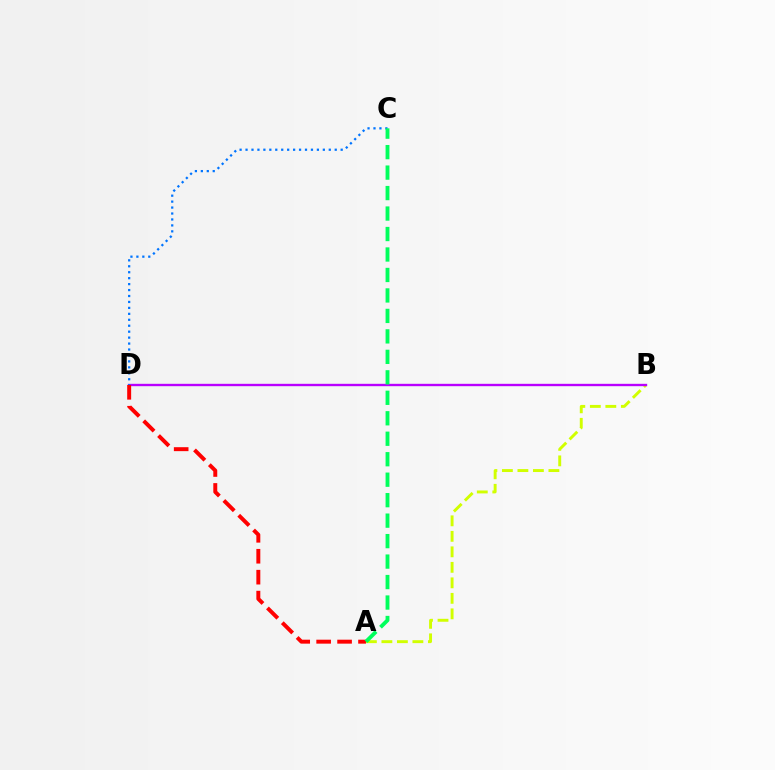{('A', 'B'): [{'color': '#d1ff00', 'line_style': 'dashed', 'thickness': 2.11}], ('B', 'D'): [{'color': '#b900ff', 'line_style': 'solid', 'thickness': 1.71}], ('A', 'D'): [{'color': '#ff0000', 'line_style': 'dashed', 'thickness': 2.84}], ('C', 'D'): [{'color': '#0074ff', 'line_style': 'dotted', 'thickness': 1.62}], ('A', 'C'): [{'color': '#00ff5c', 'line_style': 'dashed', 'thickness': 2.78}]}